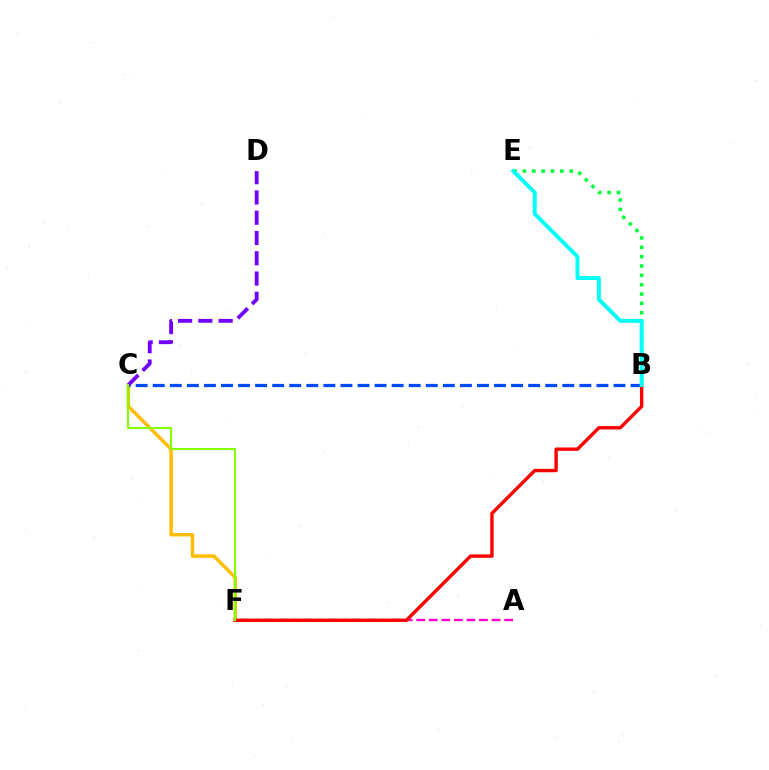{('C', 'F'): [{'color': '#ffbd00', 'line_style': 'solid', 'thickness': 2.51}, {'color': '#84ff00', 'line_style': 'solid', 'thickness': 1.51}], ('A', 'F'): [{'color': '#ff00cf', 'line_style': 'dashed', 'thickness': 1.71}], ('B', 'C'): [{'color': '#004bff', 'line_style': 'dashed', 'thickness': 2.32}], ('B', 'E'): [{'color': '#00ff39', 'line_style': 'dotted', 'thickness': 2.54}, {'color': '#00fff6', 'line_style': 'solid', 'thickness': 2.83}], ('B', 'F'): [{'color': '#ff0000', 'line_style': 'solid', 'thickness': 2.43}], ('C', 'D'): [{'color': '#7200ff', 'line_style': 'dashed', 'thickness': 2.75}]}